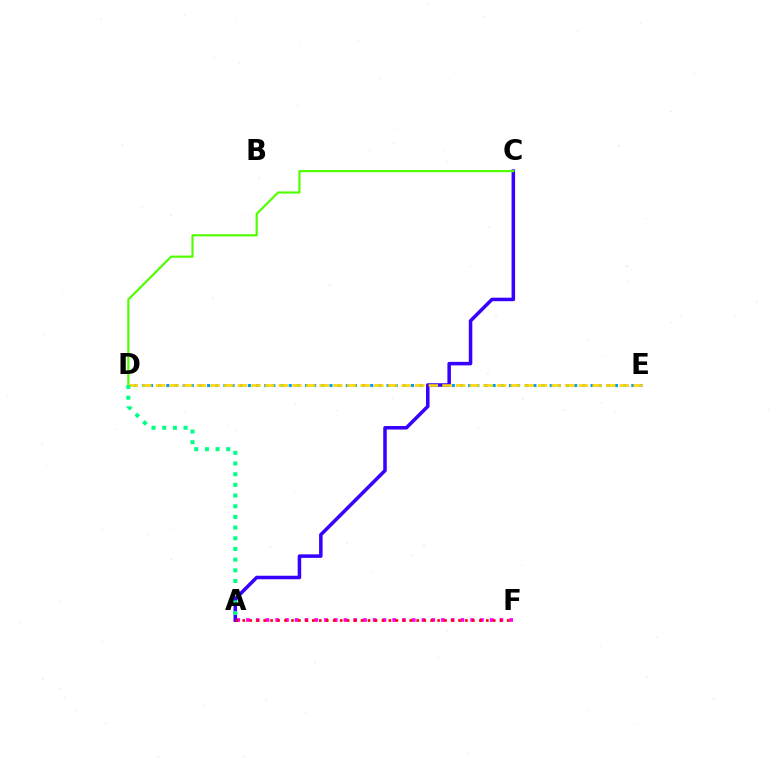{('D', 'E'): [{'color': '#009eff', 'line_style': 'dotted', 'thickness': 2.22}, {'color': '#ffd500', 'line_style': 'dashed', 'thickness': 1.85}], ('A', 'F'): [{'color': '#ff00ed', 'line_style': 'dotted', 'thickness': 2.65}, {'color': '#ff0000', 'line_style': 'dotted', 'thickness': 1.89}], ('A', 'C'): [{'color': '#3700ff', 'line_style': 'solid', 'thickness': 2.53}], ('C', 'D'): [{'color': '#4fff00', 'line_style': 'solid', 'thickness': 1.56}], ('A', 'D'): [{'color': '#00ff86', 'line_style': 'dotted', 'thickness': 2.9}]}